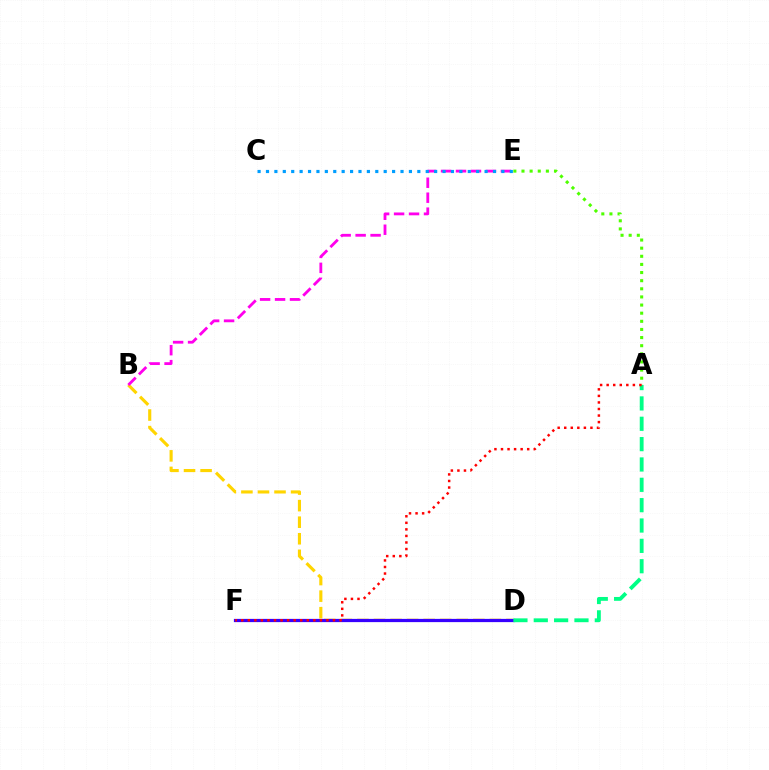{('B', 'D'): [{'color': '#ffd500', 'line_style': 'dashed', 'thickness': 2.25}], ('D', 'F'): [{'color': '#3700ff', 'line_style': 'solid', 'thickness': 2.33}], ('A', 'E'): [{'color': '#4fff00', 'line_style': 'dotted', 'thickness': 2.21}], ('B', 'E'): [{'color': '#ff00ed', 'line_style': 'dashed', 'thickness': 2.03}], ('A', 'D'): [{'color': '#00ff86', 'line_style': 'dashed', 'thickness': 2.76}], ('A', 'F'): [{'color': '#ff0000', 'line_style': 'dotted', 'thickness': 1.78}], ('C', 'E'): [{'color': '#009eff', 'line_style': 'dotted', 'thickness': 2.28}]}